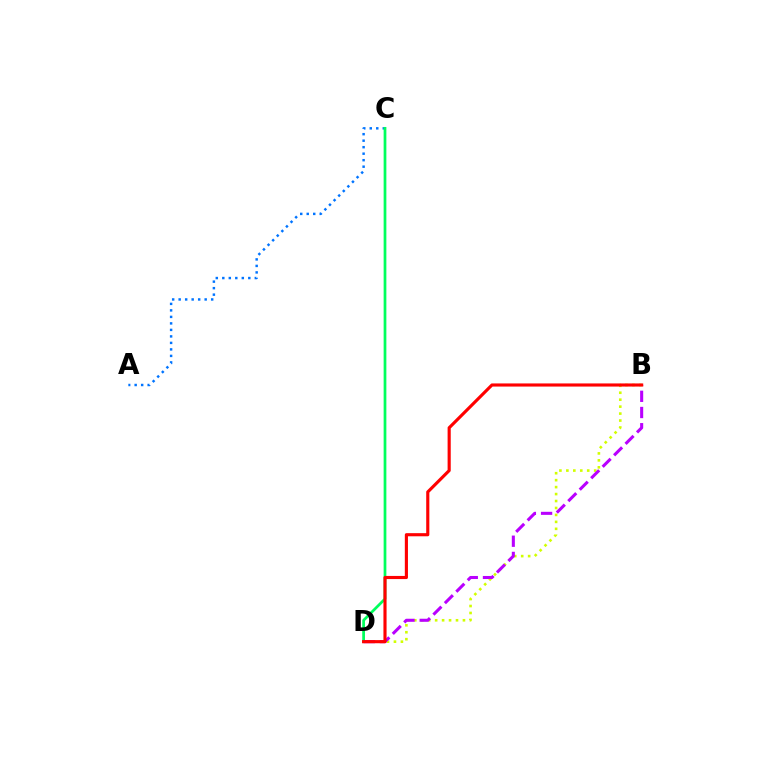{('B', 'D'): [{'color': '#d1ff00', 'line_style': 'dotted', 'thickness': 1.89}, {'color': '#b900ff', 'line_style': 'dashed', 'thickness': 2.2}, {'color': '#ff0000', 'line_style': 'solid', 'thickness': 2.25}], ('A', 'C'): [{'color': '#0074ff', 'line_style': 'dotted', 'thickness': 1.77}], ('C', 'D'): [{'color': '#00ff5c', 'line_style': 'solid', 'thickness': 1.97}]}